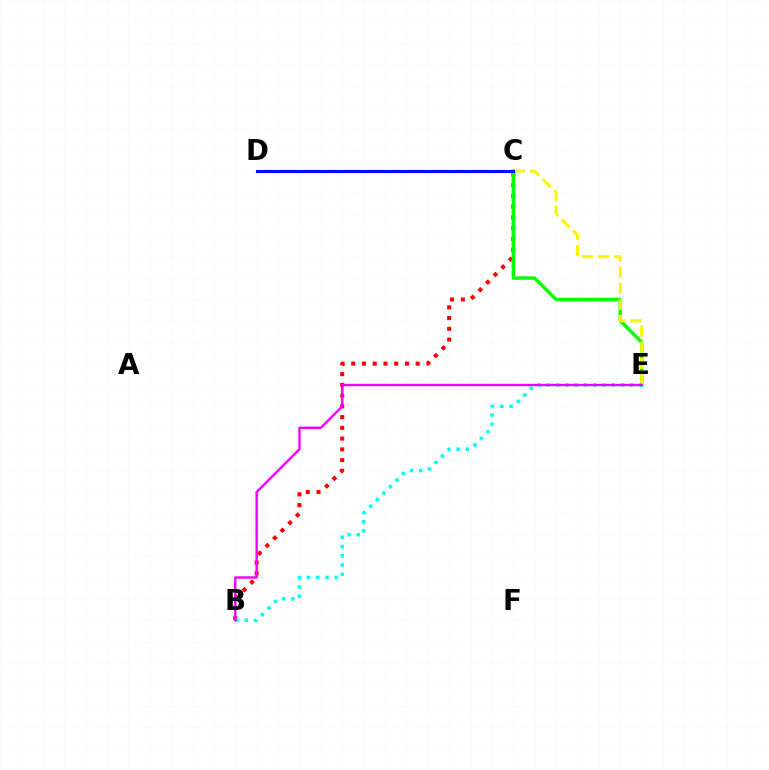{('B', 'C'): [{'color': '#ff0000', 'line_style': 'dotted', 'thickness': 2.92}], ('C', 'E'): [{'color': '#08ff00', 'line_style': 'solid', 'thickness': 2.49}, {'color': '#fcf500', 'line_style': 'dashed', 'thickness': 2.18}], ('C', 'D'): [{'color': '#0010ff', 'line_style': 'solid', 'thickness': 2.24}], ('B', 'E'): [{'color': '#00fff6', 'line_style': 'dotted', 'thickness': 2.51}, {'color': '#ee00ff', 'line_style': 'solid', 'thickness': 1.74}]}